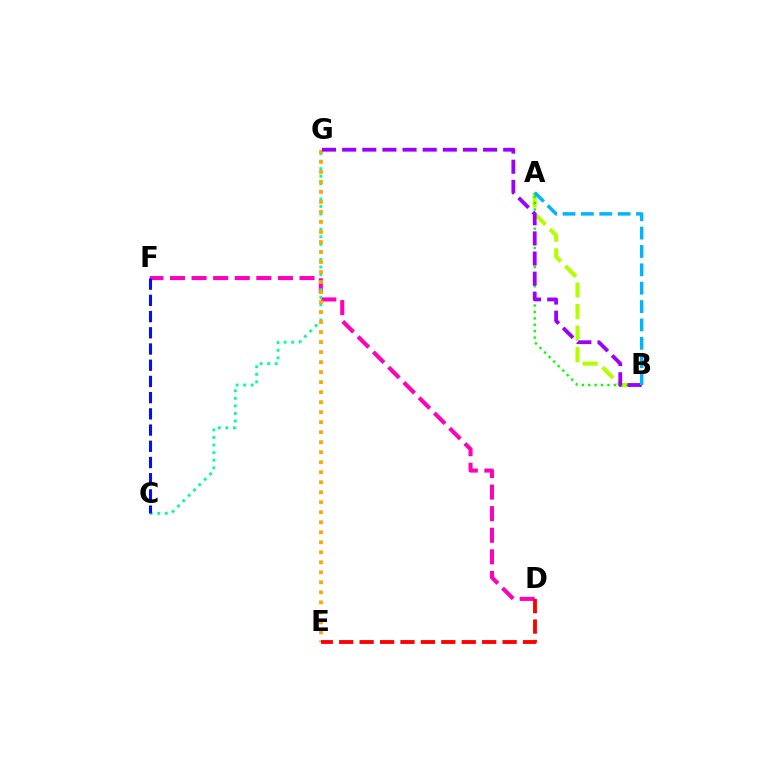{('D', 'F'): [{'color': '#ff00bd', 'line_style': 'dashed', 'thickness': 2.93}], ('A', 'B'): [{'color': '#b3ff00', 'line_style': 'dashed', 'thickness': 2.93}, {'color': '#08ff00', 'line_style': 'dotted', 'thickness': 1.74}, {'color': '#00b5ff', 'line_style': 'dashed', 'thickness': 2.5}], ('C', 'G'): [{'color': '#00ff9d', 'line_style': 'dotted', 'thickness': 2.06}], ('E', 'G'): [{'color': '#ffa500', 'line_style': 'dotted', 'thickness': 2.72}], ('C', 'F'): [{'color': '#0010ff', 'line_style': 'dashed', 'thickness': 2.2}], ('B', 'G'): [{'color': '#9b00ff', 'line_style': 'dashed', 'thickness': 2.73}], ('D', 'E'): [{'color': '#ff0000', 'line_style': 'dashed', 'thickness': 2.77}]}